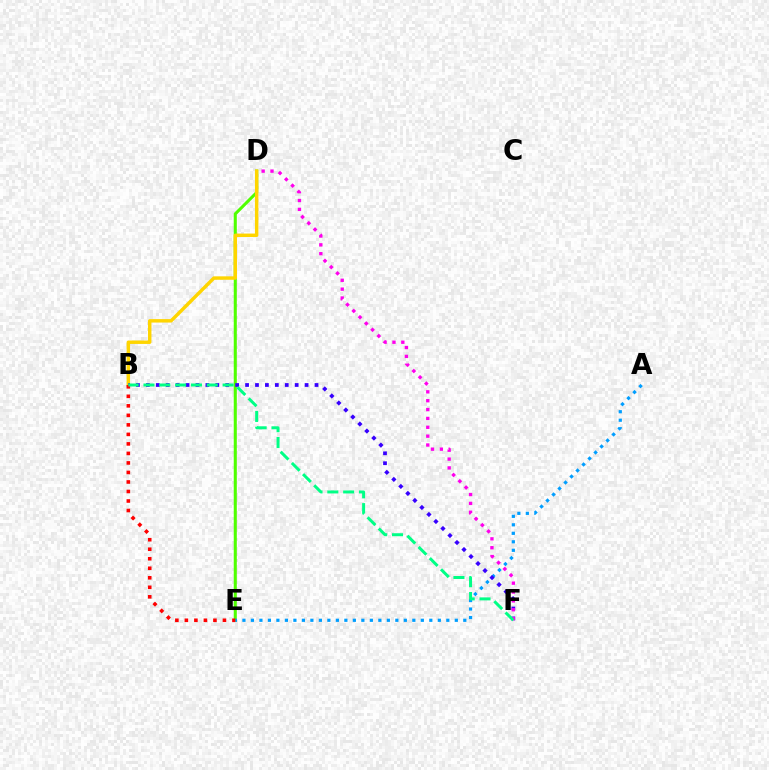{('D', 'E'): [{'color': '#4fff00', 'line_style': 'solid', 'thickness': 2.21}], ('B', 'D'): [{'color': '#ffd500', 'line_style': 'solid', 'thickness': 2.47}], ('A', 'E'): [{'color': '#009eff', 'line_style': 'dotted', 'thickness': 2.31}], ('B', 'F'): [{'color': '#3700ff', 'line_style': 'dotted', 'thickness': 2.7}, {'color': '#00ff86', 'line_style': 'dashed', 'thickness': 2.15}], ('D', 'F'): [{'color': '#ff00ed', 'line_style': 'dotted', 'thickness': 2.41}], ('B', 'E'): [{'color': '#ff0000', 'line_style': 'dotted', 'thickness': 2.59}]}